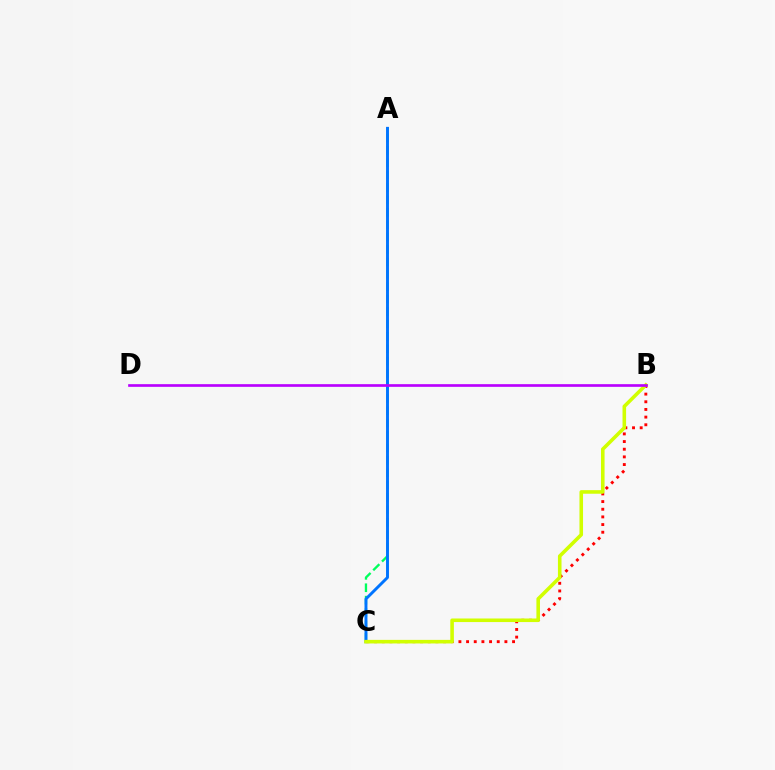{('A', 'C'): [{'color': '#00ff5c', 'line_style': 'dashed', 'thickness': 1.68}, {'color': '#0074ff', 'line_style': 'solid', 'thickness': 2.11}], ('B', 'C'): [{'color': '#ff0000', 'line_style': 'dotted', 'thickness': 2.08}, {'color': '#d1ff00', 'line_style': 'solid', 'thickness': 2.58}], ('B', 'D'): [{'color': '#b900ff', 'line_style': 'solid', 'thickness': 1.92}]}